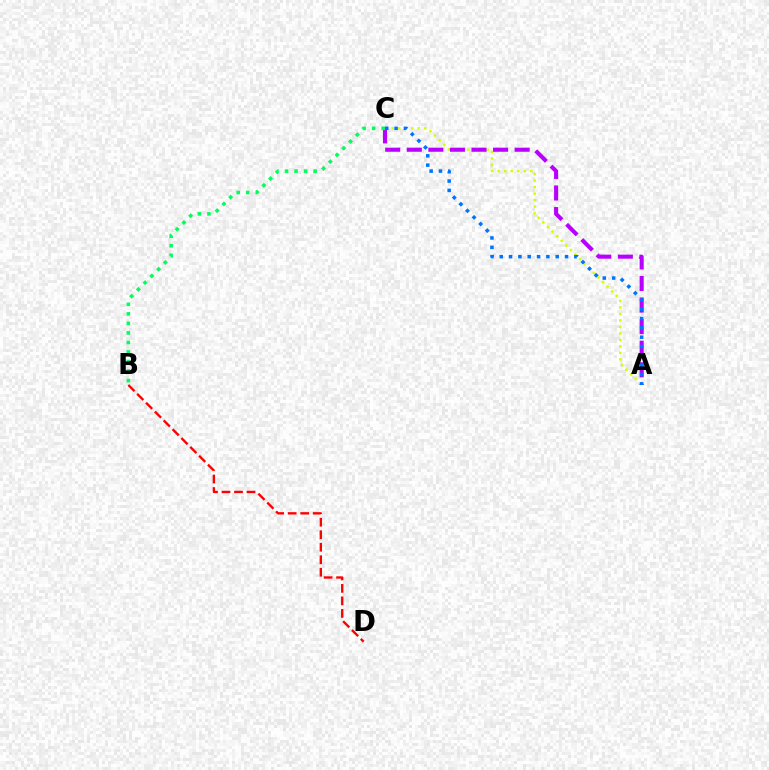{('A', 'C'): [{'color': '#d1ff00', 'line_style': 'dotted', 'thickness': 1.76}, {'color': '#b900ff', 'line_style': 'dashed', 'thickness': 2.93}, {'color': '#0074ff', 'line_style': 'dotted', 'thickness': 2.53}], ('B', 'D'): [{'color': '#ff0000', 'line_style': 'dashed', 'thickness': 1.7}], ('B', 'C'): [{'color': '#00ff5c', 'line_style': 'dotted', 'thickness': 2.59}]}